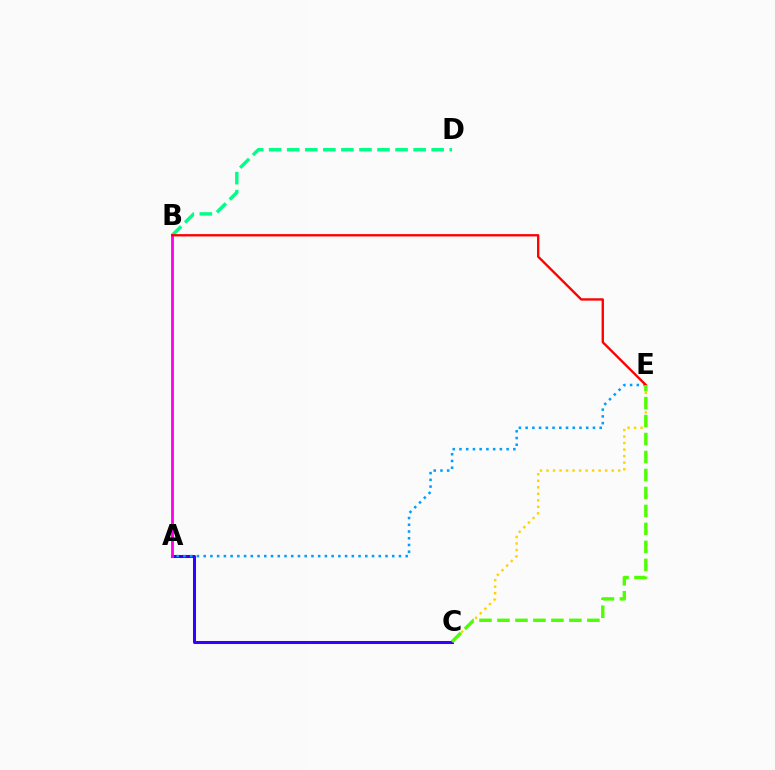{('A', 'C'): [{'color': '#3700ff', 'line_style': 'solid', 'thickness': 2.18}], ('B', 'D'): [{'color': '#00ff86', 'line_style': 'dashed', 'thickness': 2.45}], ('A', 'E'): [{'color': '#009eff', 'line_style': 'dotted', 'thickness': 1.83}], ('A', 'B'): [{'color': '#ff00ed', 'line_style': 'solid', 'thickness': 2.03}], ('B', 'E'): [{'color': '#ff0000', 'line_style': 'solid', 'thickness': 1.69}], ('C', 'E'): [{'color': '#ffd500', 'line_style': 'dotted', 'thickness': 1.77}, {'color': '#4fff00', 'line_style': 'dashed', 'thickness': 2.44}]}